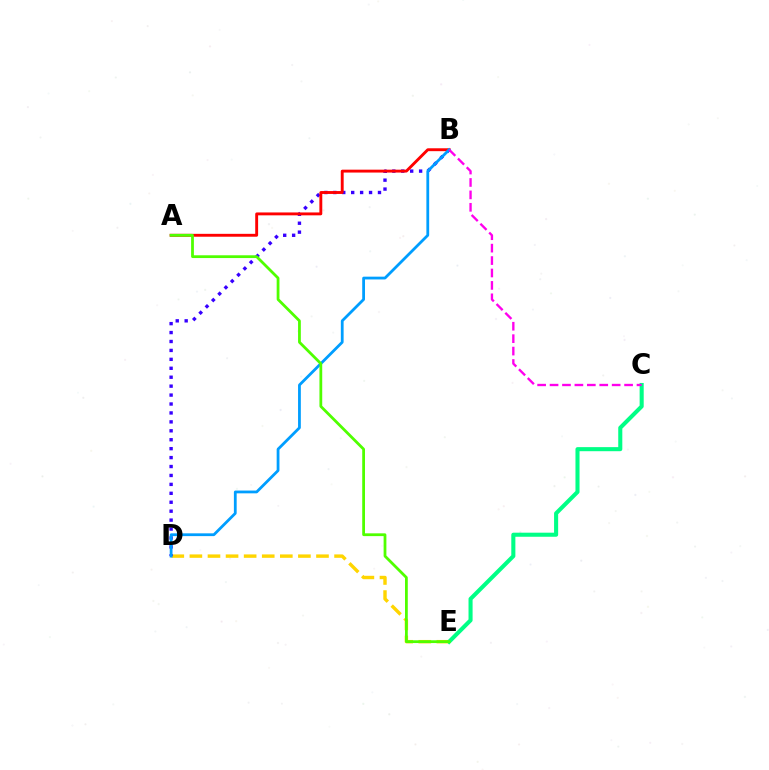{('D', 'E'): [{'color': '#ffd500', 'line_style': 'dashed', 'thickness': 2.46}], ('B', 'D'): [{'color': '#3700ff', 'line_style': 'dotted', 'thickness': 2.43}, {'color': '#009eff', 'line_style': 'solid', 'thickness': 2.0}], ('A', 'B'): [{'color': '#ff0000', 'line_style': 'solid', 'thickness': 2.08}], ('C', 'E'): [{'color': '#00ff86', 'line_style': 'solid', 'thickness': 2.93}], ('A', 'E'): [{'color': '#4fff00', 'line_style': 'solid', 'thickness': 2.0}], ('B', 'C'): [{'color': '#ff00ed', 'line_style': 'dashed', 'thickness': 1.69}]}